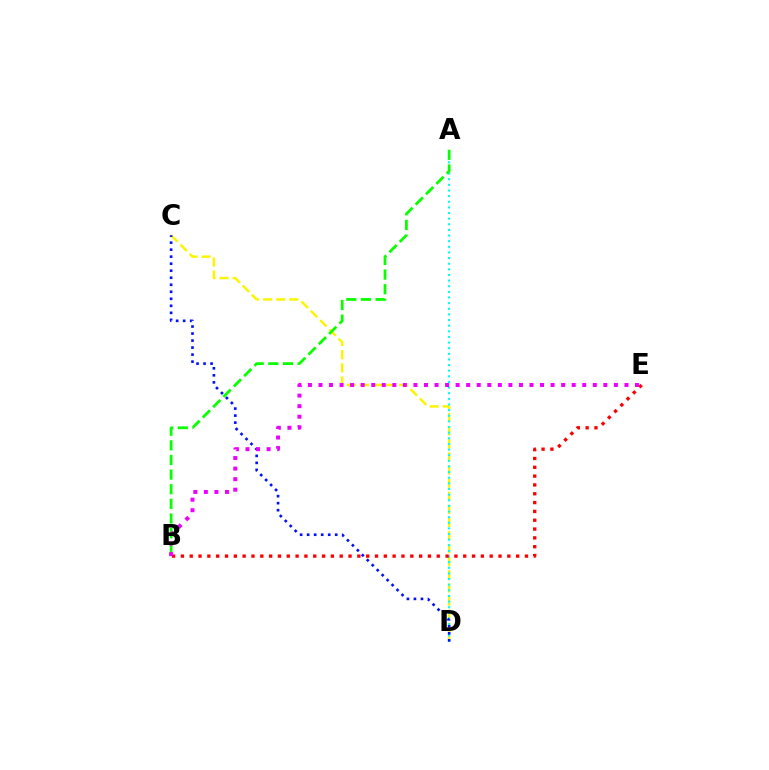{('C', 'D'): [{'color': '#fcf500', 'line_style': 'dashed', 'thickness': 1.78}, {'color': '#0010ff', 'line_style': 'dotted', 'thickness': 1.91}], ('A', 'D'): [{'color': '#00fff6', 'line_style': 'dotted', 'thickness': 1.53}], ('A', 'B'): [{'color': '#08ff00', 'line_style': 'dashed', 'thickness': 1.99}], ('B', 'E'): [{'color': '#ff0000', 'line_style': 'dotted', 'thickness': 2.4}, {'color': '#ee00ff', 'line_style': 'dotted', 'thickness': 2.87}]}